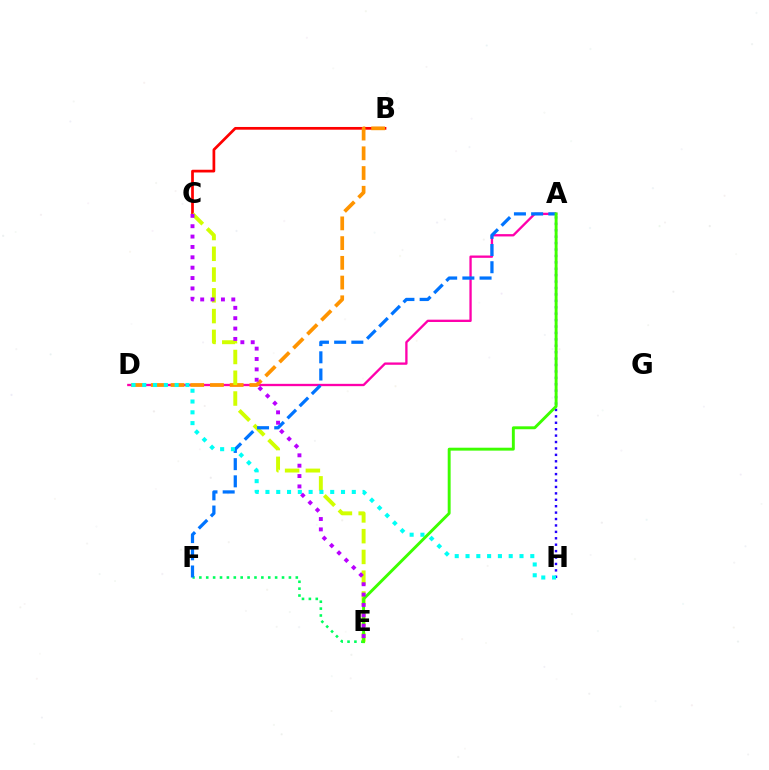{('A', 'D'): [{'color': '#ff00ac', 'line_style': 'solid', 'thickness': 1.67}], ('B', 'C'): [{'color': '#ff0000', 'line_style': 'solid', 'thickness': 1.96}], ('B', 'D'): [{'color': '#ff9400', 'line_style': 'dashed', 'thickness': 2.68}], ('E', 'F'): [{'color': '#00ff5c', 'line_style': 'dotted', 'thickness': 1.87}], ('C', 'E'): [{'color': '#d1ff00', 'line_style': 'dashed', 'thickness': 2.82}, {'color': '#b900ff', 'line_style': 'dotted', 'thickness': 2.82}], ('A', 'F'): [{'color': '#0074ff', 'line_style': 'dashed', 'thickness': 2.34}], ('A', 'H'): [{'color': '#2500ff', 'line_style': 'dotted', 'thickness': 1.74}], ('D', 'H'): [{'color': '#00fff6', 'line_style': 'dotted', 'thickness': 2.93}], ('A', 'E'): [{'color': '#3dff00', 'line_style': 'solid', 'thickness': 2.1}]}